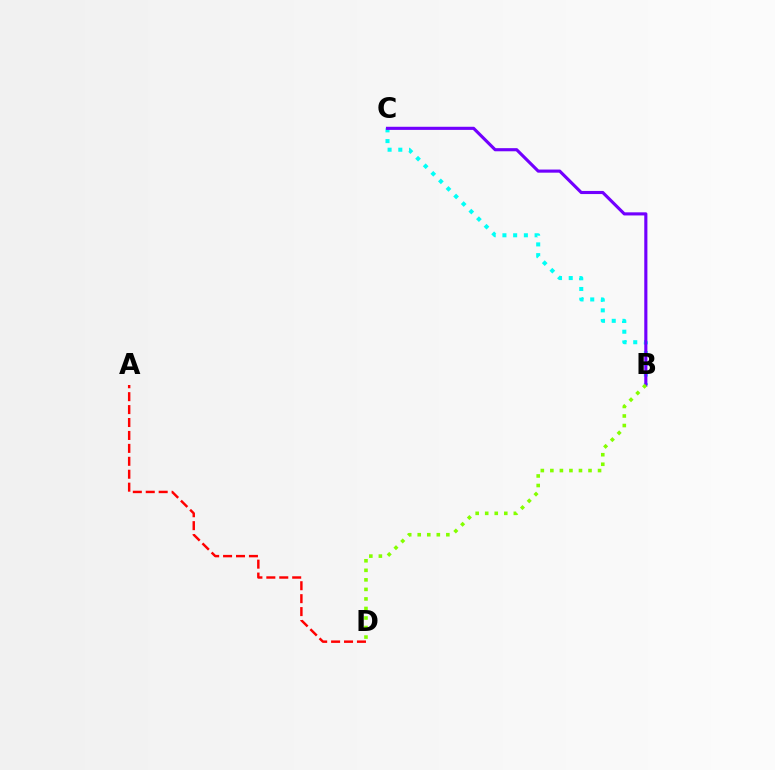{('A', 'D'): [{'color': '#ff0000', 'line_style': 'dashed', 'thickness': 1.76}], ('B', 'C'): [{'color': '#00fff6', 'line_style': 'dotted', 'thickness': 2.91}, {'color': '#7200ff', 'line_style': 'solid', 'thickness': 2.25}], ('B', 'D'): [{'color': '#84ff00', 'line_style': 'dotted', 'thickness': 2.59}]}